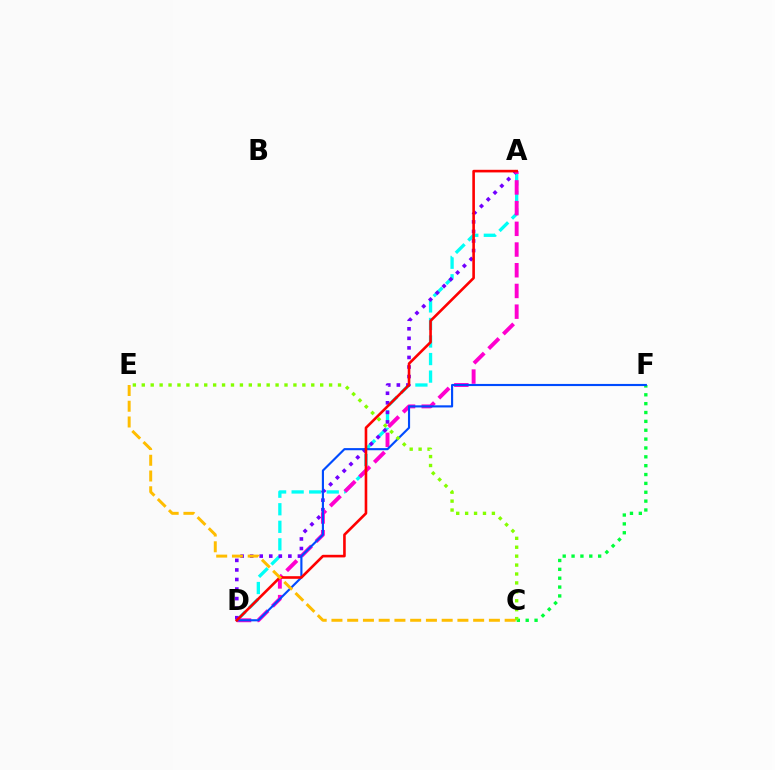{('A', 'D'): [{'color': '#00fff6', 'line_style': 'dashed', 'thickness': 2.38}, {'color': '#7200ff', 'line_style': 'dotted', 'thickness': 2.6}, {'color': '#ff00cf', 'line_style': 'dashed', 'thickness': 2.81}, {'color': '#ff0000', 'line_style': 'solid', 'thickness': 1.88}], ('C', 'F'): [{'color': '#00ff39', 'line_style': 'dotted', 'thickness': 2.41}], ('D', 'F'): [{'color': '#004bff', 'line_style': 'solid', 'thickness': 1.54}], ('C', 'E'): [{'color': '#ffbd00', 'line_style': 'dashed', 'thickness': 2.14}, {'color': '#84ff00', 'line_style': 'dotted', 'thickness': 2.42}]}